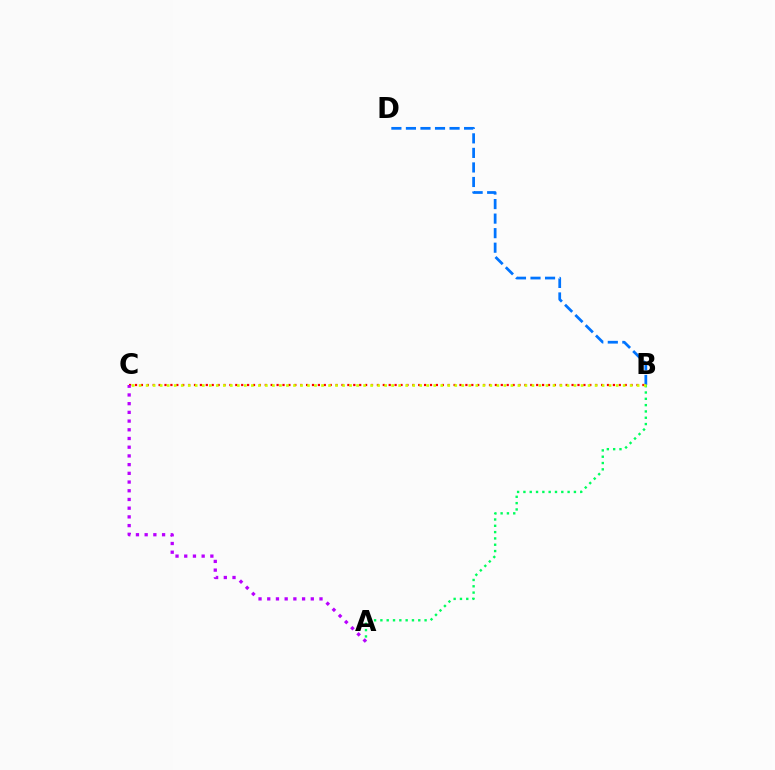{('B', 'D'): [{'color': '#0074ff', 'line_style': 'dashed', 'thickness': 1.98}], ('B', 'C'): [{'color': '#ff0000', 'line_style': 'dotted', 'thickness': 1.6}, {'color': '#d1ff00', 'line_style': 'dotted', 'thickness': 1.91}], ('A', 'C'): [{'color': '#b900ff', 'line_style': 'dotted', 'thickness': 2.37}], ('A', 'B'): [{'color': '#00ff5c', 'line_style': 'dotted', 'thickness': 1.72}]}